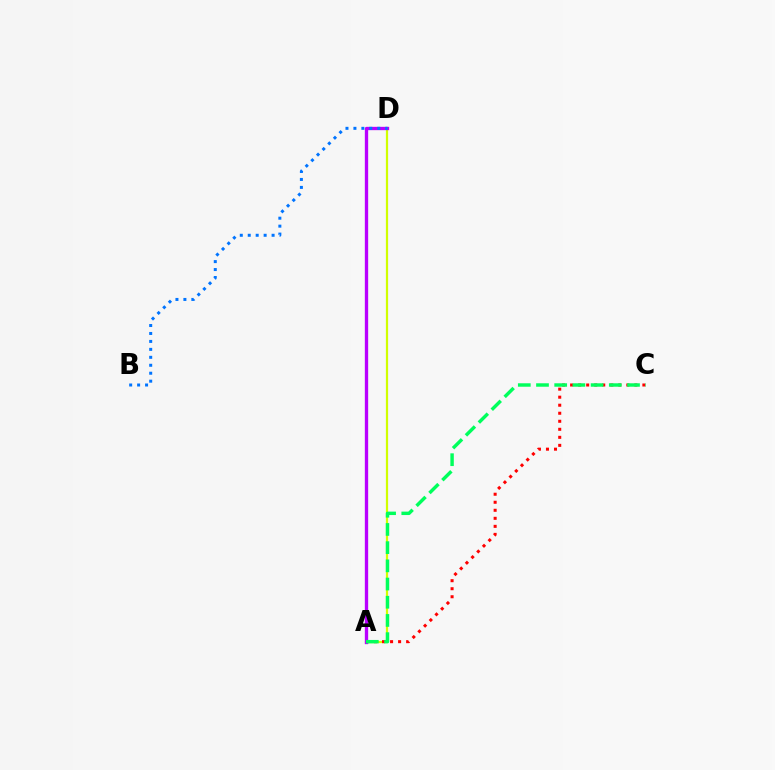{('A', 'D'): [{'color': '#d1ff00', 'line_style': 'solid', 'thickness': 1.59}, {'color': '#b900ff', 'line_style': 'solid', 'thickness': 2.4}], ('A', 'C'): [{'color': '#ff0000', 'line_style': 'dotted', 'thickness': 2.18}, {'color': '#00ff5c', 'line_style': 'dashed', 'thickness': 2.47}], ('B', 'D'): [{'color': '#0074ff', 'line_style': 'dotted', 'thickness': 2.16}]}